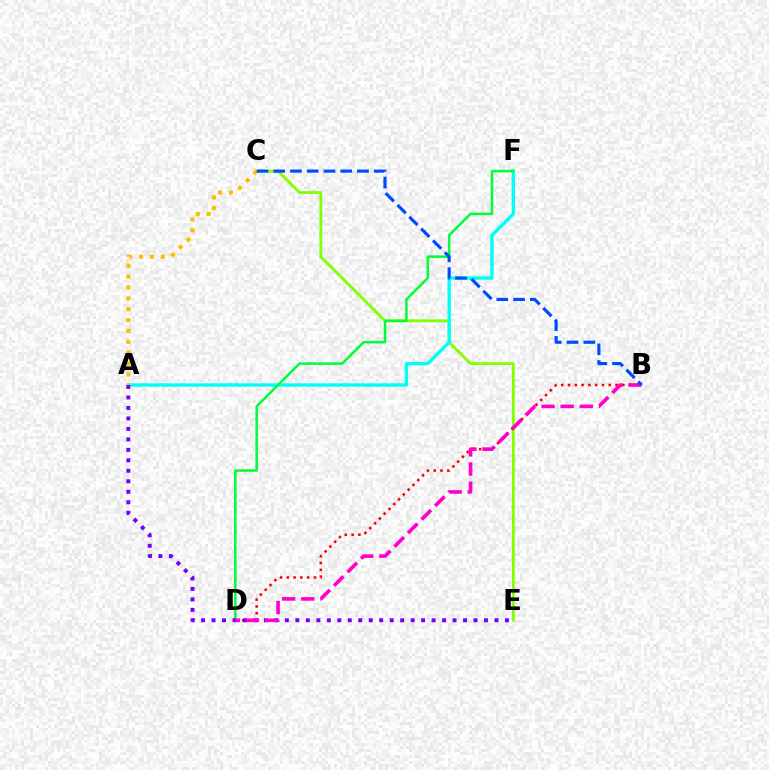{('C', 'E'): [{'color': '#84ff00', 'line_style': 'solid', 'thickness': 2.05}], ('A', 'F'): [{'color': '#00fff6', 'line_style': 'solid', 'thickness': 2.43}], ('B', 'D'): [{'color': '#ff0000', 'line_style': 'dotted', 'thickness': 1.84}, {'color': '#ff00cf', 'line_style': 'dashed', 'thickness': 2.6}], ('A', 'C'): [{'color': '#ffbd00', 'line_style': 'dotted', 'thickness': 2.96}], ('D', 'F'): [{'color': '#00ff39', 'line_style': 'solid', 'thickness': 1.82}], ('A', 'E'): [{'color': '#7200ff', 'line_style': 'dotted', 'thickness': 2.85}], ('B', 'C'): [{'color': '#004bff', 'line_style': 'dashed', 'thickness': 2.27}]}